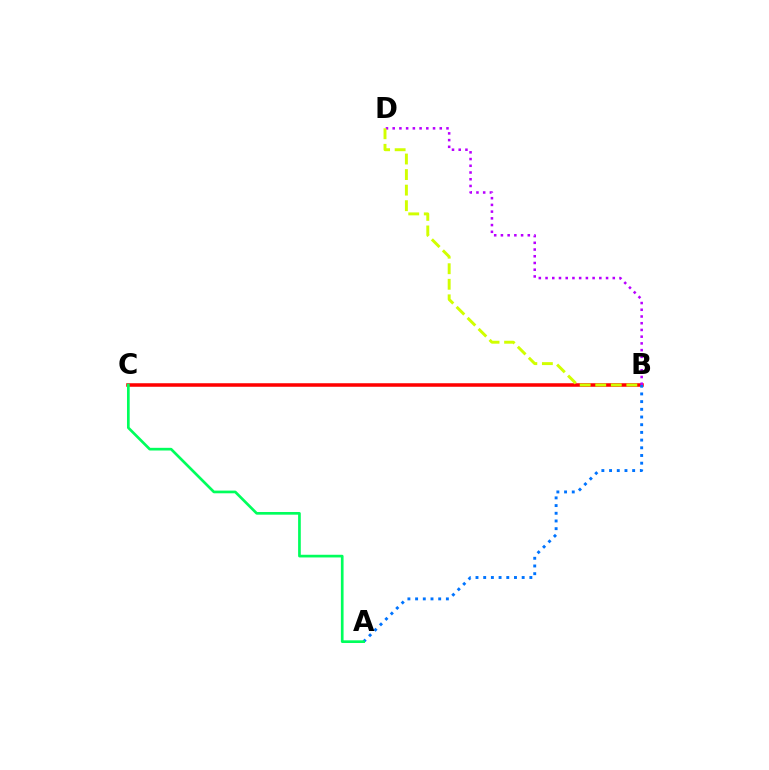{('B', 'C'): [{'color': '#ff0000', 'line_style': 'solid', 'thickness': 2.54}], ('B', 'D'): [{'color': '#b900ff', 'line_style': 'dotted', 'thickness': 1.83}, {'color': '#d1ff00', 'line_style': 'dashed', 'thickness': 2.11}], ('A', 'B'): [{'color': '#0074ff', 'line_style': 'dotted', 'thickness': 2.09}], ('A', 'C'): [{'color': '#00ff5c', 'line_style': 'solid', 'thickness': 1.93}]}